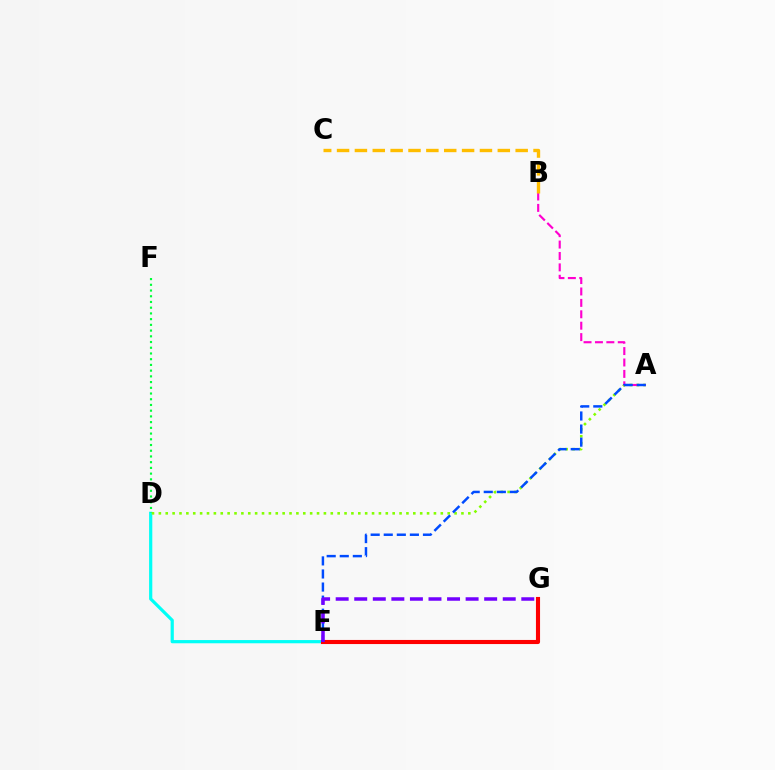{('D', 'E'): [{'color': '#00fff6', 'line_style': 'solid', 'thickness': 2.31}], ('E', 'G'): [{'color': '#ff0000', 'line_style': 'solid', 'thickness': 2.95}, {'color': '#7200ff', 'line_style': 'dashed', 'thickness': 2.52}], ('A', 'D'): [{'color': '#84ff00', 'line_style': 'dotted', 'thickness': 1.87}], ('A', 'B'): [{'color': '#ff00cf', 'line_style': 'dashed', 'thickness': 1.55}], ('A', 'E'): [{'color': '#004bff', 'line_style': 'dashed', 'thickness': 1.78}], ('B', 'C'): [{'color': '#ffbd00', 'line_style': 'dashed', 'thickness': 2.43}], ('D', 'F'): [{'color': '#00ff39', 'line_style': 'dotted', 'thickness': 1.55}]}